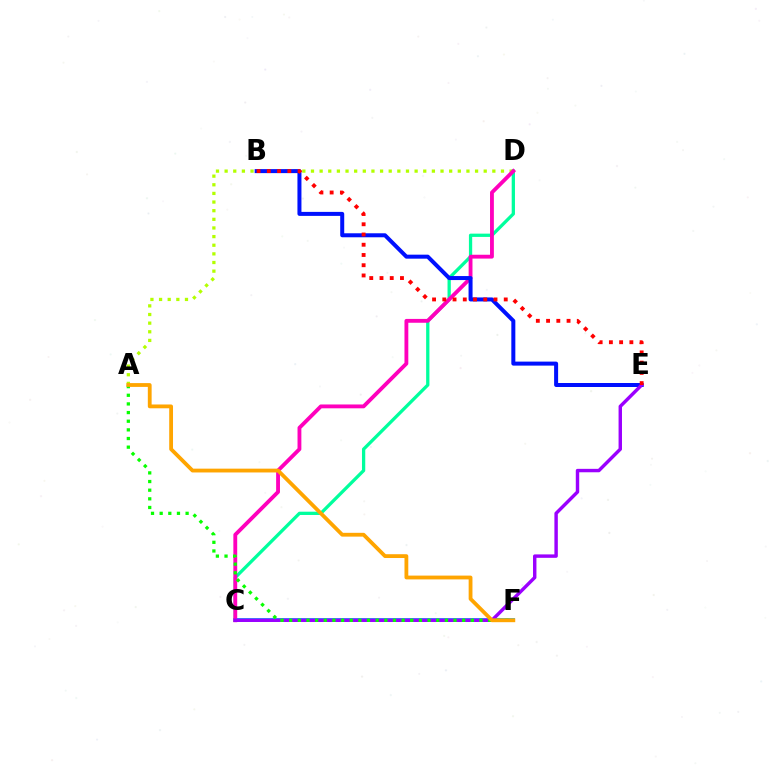{('A', 'D'): [{'color': '#b3ff00', 'line_style': 'dotted', 'thickness': 2.35}], ('C', 'F'): [{'color': '#00b5ff', 'line_style': 'solid', 'thickness': 2.78}], ('C', 'D'): [{'color': '#00ff9d', 'line_style': 'solid', 'thickness': 2.36}, {'color': '#ff00bd', 'line_style': 'solid', 'thickness': 2.77}], ('B', 'E'): [{'color': '#0010ff', 'line_style': 'solid', 'thickness': 2.88}, {'color': '#ff0000', 'line_style': 'dotted', 'thickness': 2.78}], ('C', 'E'): [{'color': '#9b00ff', 'line_style': 'solid', 'thickness': 2.47}], ('A', 'F'): [{'color': '#08ff00', 'line_style': 'dotted', 'thickness': 2.35}, {'color': '#ffa500', 'line_style': 'solid', 'thickness': 2.74}]}